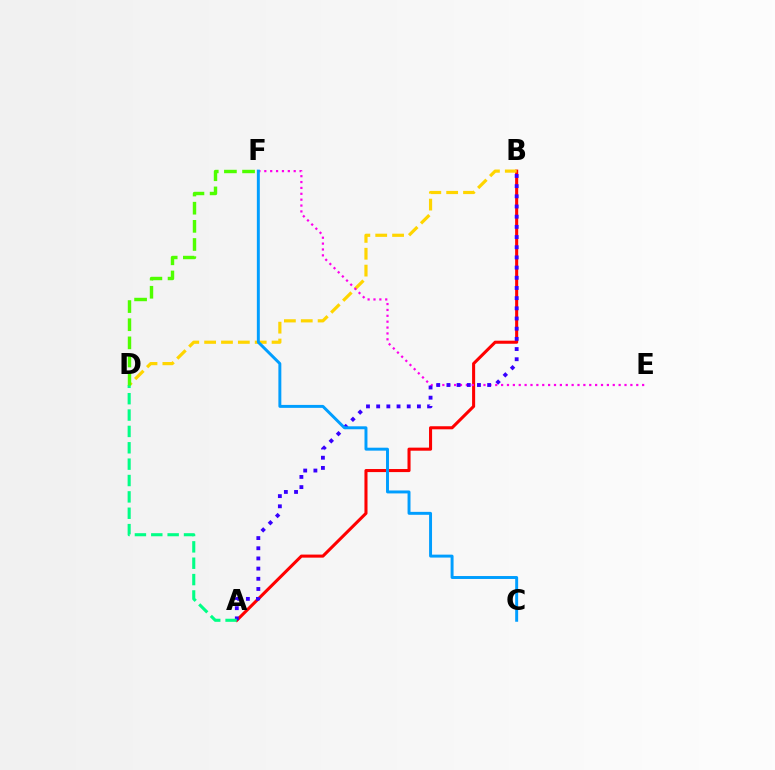{('A', 'B'): [{'color': '#ff0000', 'line_style': 'solid', 'thickness': 2.2}, {'color': '#3700ff', 'line_style': 'dotted', 'thickness': 2.77}], ('B', 'D'): [{'color': '#ffd500', 'line_style': 'dashed', 'thickness': 2.29}], ('E', 'F'): [{'color': '#ff00ed', 'line_style': 'dotted', 'thickness': 1.6}], ('A', 'D'): [{'color': '#00ff86', 'line_style': 'dashed', 'thickness': 2.22}], ('D', 'F'): [{'color': '#4fff00', 'line_style': 'dashed', 'thickness': 2.47}], ('C', 'F'): [{'color': '#009eff', 'line_style': 'solid', 'thickness': 2.12}]}